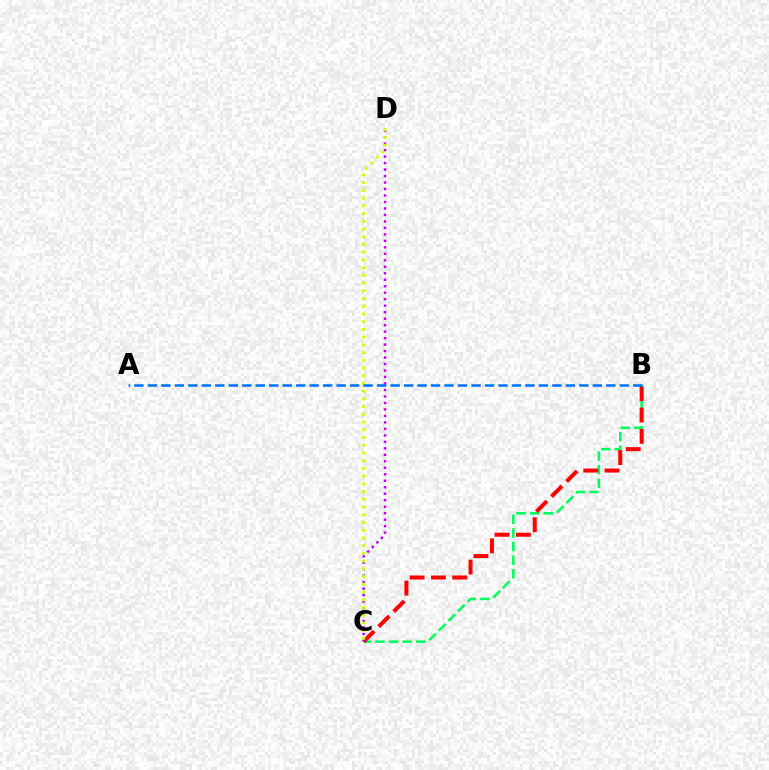{('B', 'C'): [{'color': '#00ff5c', 'line_style': 'dashed', 'thickness': 1.85}, {'color': '#ff0000', 'line_style': 'dashed', 'thickness': 2.89}], ('C', 'D'): [{'color': '#b900ff', 'line_style': 'dotted', 'thickness': 1.76}, {'color': '#d1ff00', 'line_style': 'dotted', 'thickness': 2.1}], ('A', 'B'): [{'color': '#0074ff', 'line_style': 'dashed', 'thickness': 1.83}]}